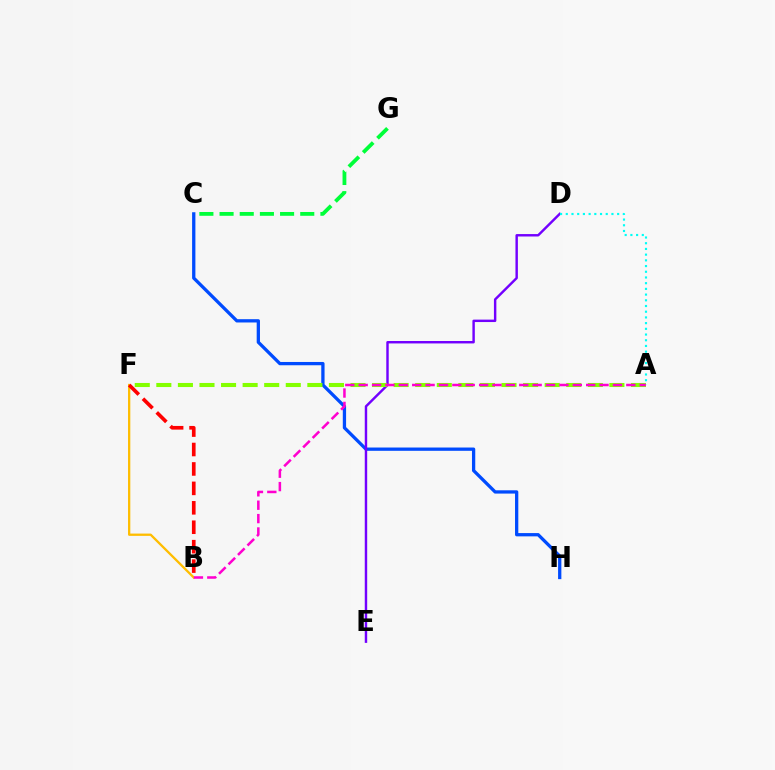{('C', 'H'): [{'color': '#004bff', 'line_style': 'solid', 'thickness': 2.37}], ('D', 'E'): [{'color': '#7200ff', 'line_style': 'solid', 'thickness': 1.75}], ('B', 'F'): [{'color': '#ffbd00', 'line_style': 'solid', 'thickness': 1.65}, {'color': '#ff0000', 'line_style': 'dashed', 'thickness': 2.64}], ('C', 'G'): [{'color': '#00ff39', 'line_style': 'dashed', 'thickness': 2.74}], ('A', 'F'): [{'color': '#84ff00', 'line_style': 'dashed', 'thickness': 2.93}], ('A', 'D'): [{'color': '#00fff6', 'line_style': 'dotted', 'thickness': 1.55}], ('A', 'B'): [{'color': '#ff00cf', 'line_style': 'dashed', 'thickness': 1.82}]}